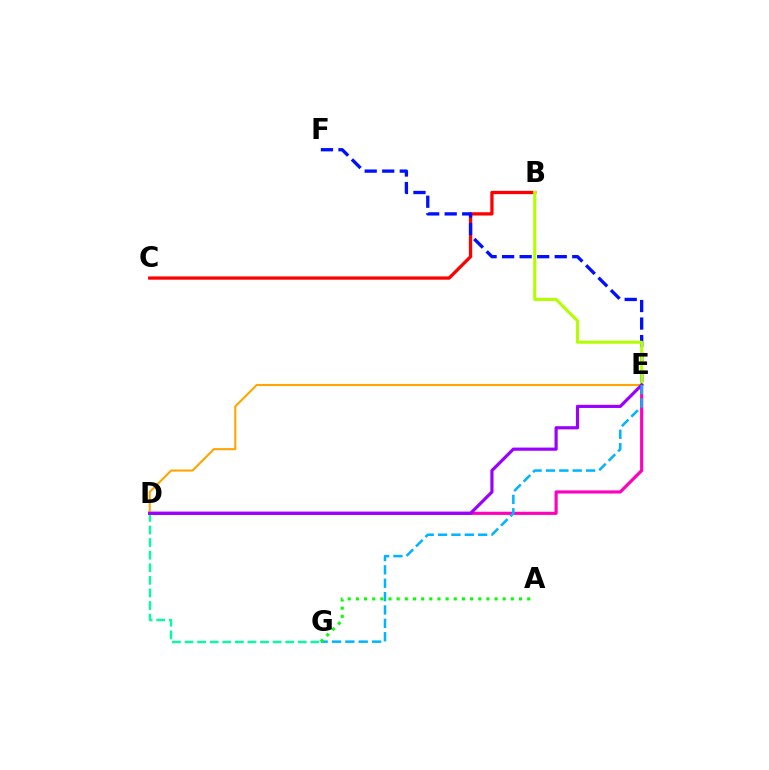{('D', 'E'): [{'color': '#ff00bd', 'line_style': 'solid', 'thickness': 2.27}, {'color': '#ffa500', 'line_style': 'solid', 'thickness': 1.51}, {'color': '#9b00ff', 'line_style': 'solid', 'thickness': 2.28}], ('B', 'C'): [{'color': '#ff0000', 'line_style': 'solid', 'thickness': 2.36}], ('E', 'F'): [{'color': '#0010ff', 'line_style': 'dashed', 'thickness': 2.38}], ('D', 'G'): [{'color': '#00ff9d', 'line_style': 'dashed', 'thickness': 1.71}], ('B', 'E'): [{'color': '#b3ff00', 'line_style': 'solid', 'thickness': 2.2}], ('E', 'G'): [{'color': '#00b5ff', 'line_style': 'dashed', 'thickness': 1.82}], ('A', 'G'): [{'color': '#08ff00', 'line_style': 'dotted', 'thickness': 2.22}]}